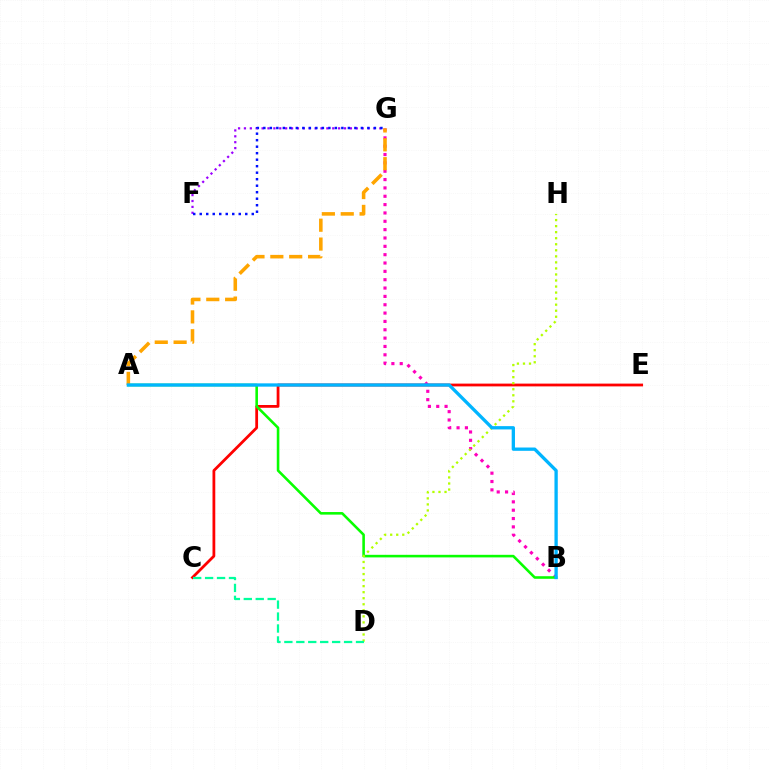{('C', 'E'): [{'color': '#ff0000', 'line_style': 'solid', 'thickness': 2.0}], ('B', 'G'): [{'color': '#ff00bd', 'line_style': 'dotted', 'thickness': 2.27}], ('A', 'B'): [{'color': '#08ff00', 'line_style': 'solid', 'thickness': 1.86}, {'color': '#00b5ff', 'line_style': 'solid', 'thickness': 2.38}], ('D', 'H'): [{'color': '#b3ff00', 'line_style': 'dotted', 'thickness': 1.64}], ('A', 'G'): [{'color': '#ffa500', 'line_style': 'dashed', 'thickness': 2.56}], ('F', 'G'): [{'color': '#9b00ff', 'line_style': 'dotted', 'thickness': 1.6}, {'color': '#0010ff', 'line_style': 'dotted', 'thickness': 1.77}], ('C', 'D'): [{'color': '#00ff9d', 'line_style': 'dashed', 'thickness': 1.62}]}